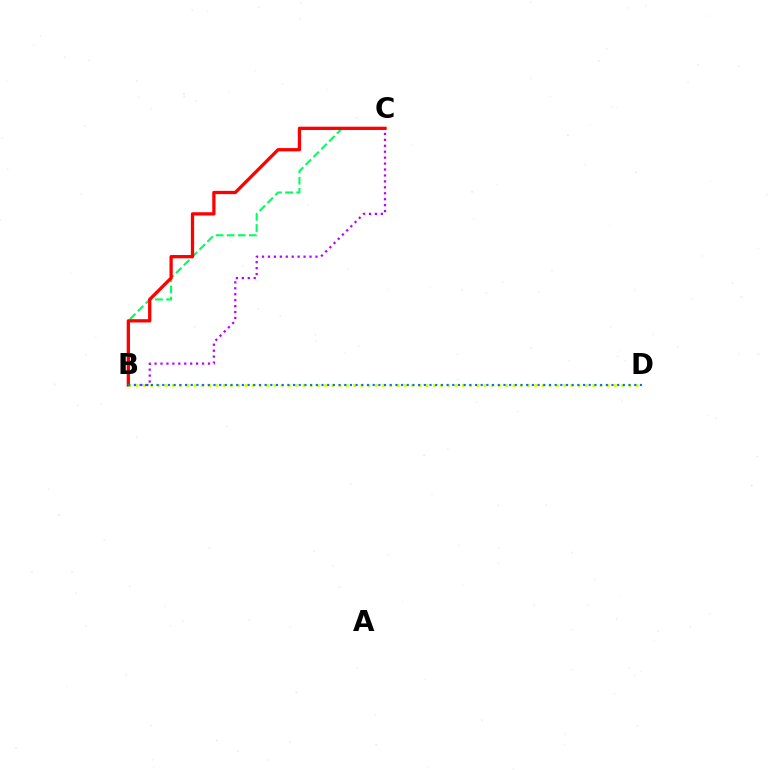{('B', 'C'): [{'color': '#00ff5c', 'line_style': 'dashed', 'thickness': 1.51}, {'color': '#b900ff', 'line_style': 'dotted', 'thickness': 1.61}, {'color': '#ff0000', 'line_style': 'solid', 'thickness': 2.36}], ('B', 'D'): [{'color': '#d1ff00', 'line_style': 'dotted', 'thickness': 1.97}, {'color': '#0074ff', 'line_style': 'dotted', 'thickness': 1.54}]}